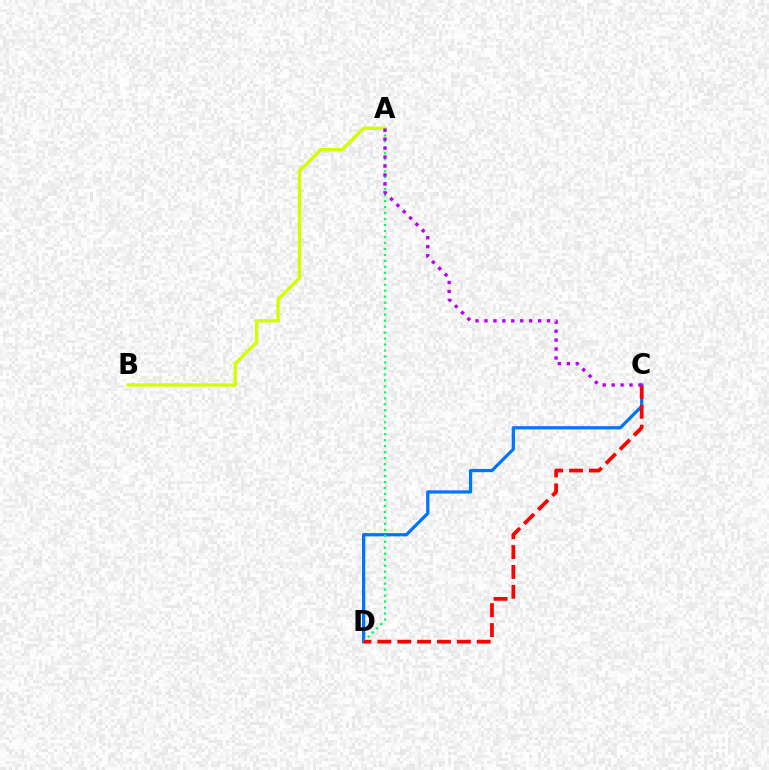{('C', 'D'): [{'color': '#0074ff', 'line_style': 'solid', 'thickness': 2.32}, {'color': '#ff0000', 'line_style': 'dashed', 'thickness': 2.7}], ('A', 'B'): [{'color': '#d1ff00', 'line_style': 'solid', 'thickness': 2.45}], ('A', 'D'): [{'color': '#00ff5c', 'line_style': 'dotted', 'thickness': 1.62}], ('A', 'C'): [{'color': '#b900ff', 'line_style': 'dotted', 'thickness': 2.43}]}